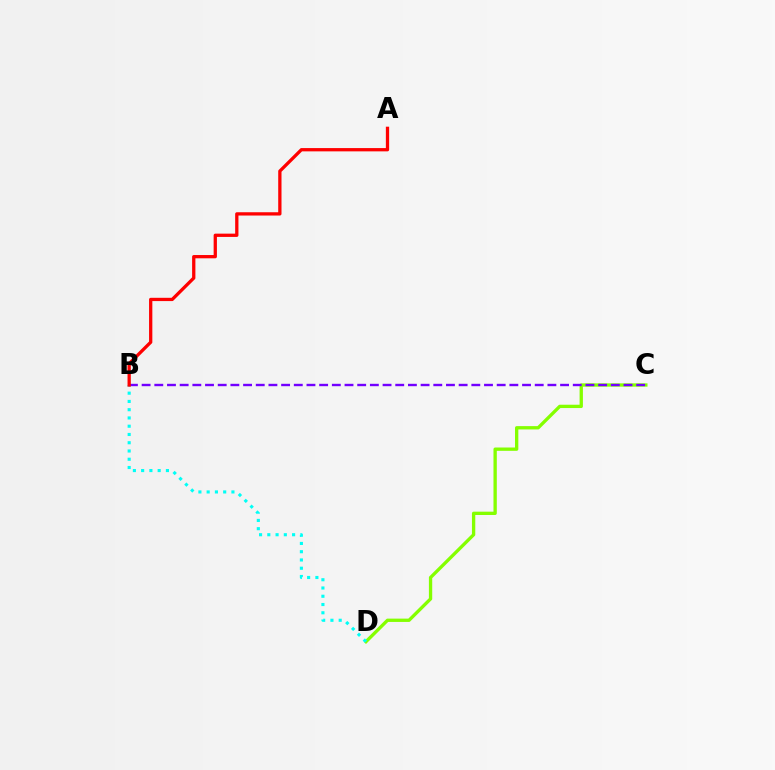{('C', 'D'): [{'color': '#84ff00', 'line_style': 'solid', 'thickness': 2.39}], ('B', 'D'): [{'color': '#00fff6', 'line_style': 'dotted', 'thickness': 2.24}], ('B', 'C'): [{'color': '#7200ff', 'line_style': 'dashed', 'thickness': 1.72}], ('A', 'B'): [{'color': '#ff0000', 'line_style': 'solid', 'thickness': 2.36}]}